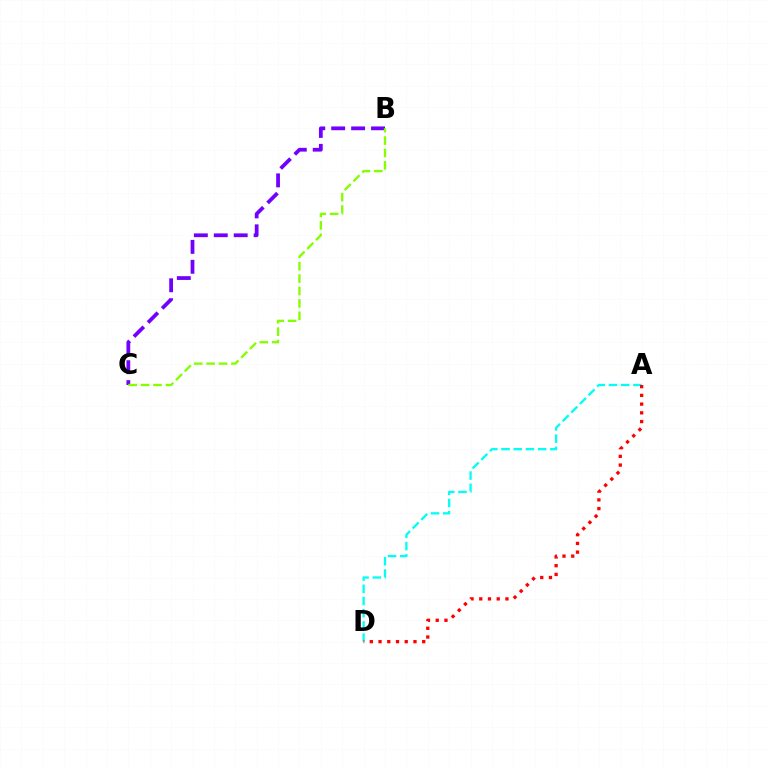{('B', 'C'): [{'color': '#7200ff', 'line_style': 'dashed', 'thickness': 2.71}, {'color': '#84ff00', 'line_style': 'dashed', 'thickness': 1.69}], ('A', 'D'): [{'color': '#00fff6', 'line_style': 'dashed', 'thickness': 1.66}, {'color': '#ff0000', 'line_style': 'dotted', 'thickness': 2.37}]}